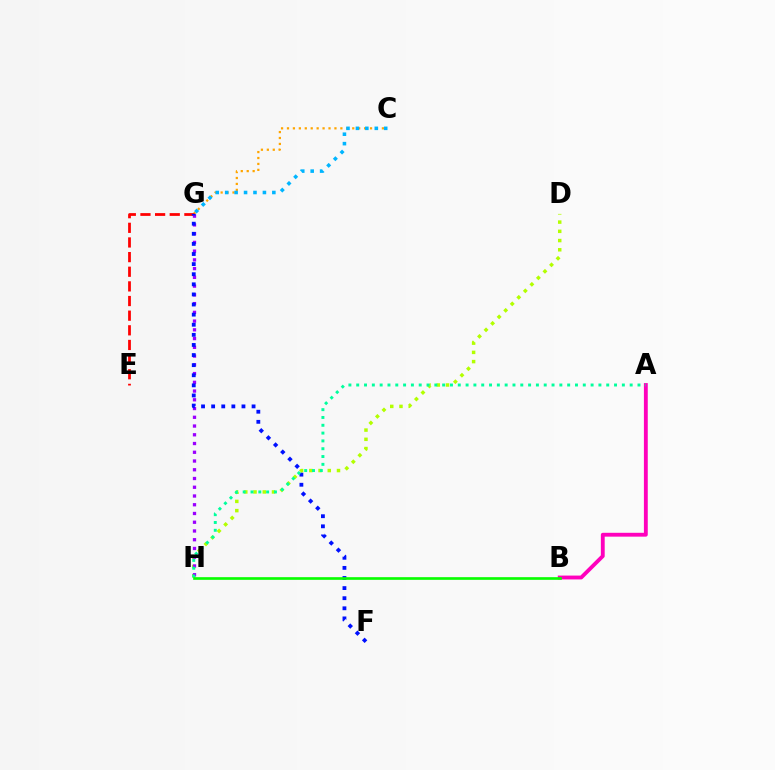{('D', 'H'): [{'color': '#b3ff00', 'line_style': 'dotted', 'thickness': 2.51}], ('A', 'B'): [{'color': '#ff00bd', 'line_style': 'solid', 'thickness': 2.77}], ('C', 'G'): [{'color': '#ffa500', 'line_style': 'dotted', 'thickness': 1.61}, {'color': '#00b5ff', 'line_style': 'dotted', 'thickness': 2.56}], ('E', 'G'): [{'color': '#ff0000', 'line_style': 'dashed', 'thickness': 1.99}], ('G', 'H'): [{'color': '#9b00ff', 'line_style': 'dotted', 'thickness': 2.38}], ('F', 'G'): [{'color': '#0010ff', 'line_style': 'dotted', 'thickness': 2.75}], ('A', 'H'): [{'color': '#00ff9d', 'line_style': 'dotted', 'thickness': 2.12}], ('B', 'H'): [{'color': '#08ff00', 'line_style': 'solid', 'thickness': 1.92}]}